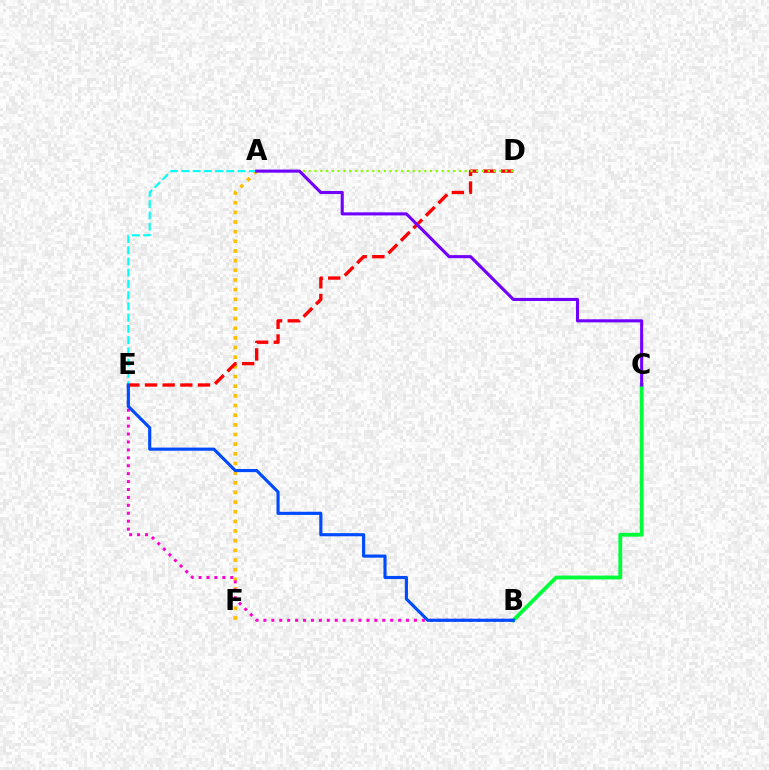{('A', 'F'): [{'color': '#ffbd00', 'line_style': 'dotted', 'thickness': 2.62}], ('D', 'E'): [{'color': '#ff0000', 'line_style': 'dashed', 'thickness': 2.4}], ('A', 'E'): [{'color': '#00fff6', 'line_style': 'dashed', 'thickness': 1.53}], ('B', 'E'): [{'color': '#ff00cf', 'line_style': 'dotted', 'thickness': 2.15}, {'color': '#004bff', 'line_style': 'solid', 'thickness': 2.26}], ('A', 'D'): [{'color': '#84ff00', 'line_style': 'dotted', 'thickness': 1.57}], ('B', 'C'): [{'color': '#00ff39', 'line_style': 'solid', 'thickness': 2.75}], ('A', 'C'): [{'color': '#7200ff', 'line_style': 'solid', 'thickness': 2.23}]}